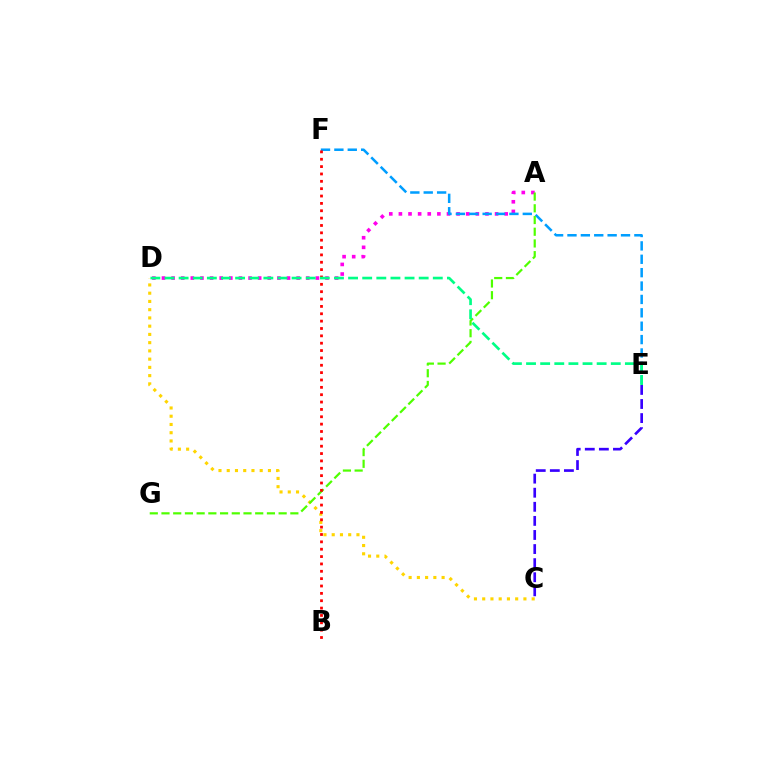{('C', 'D'): [{'color': '#ffd500', 'line_style': 'dotted', 'thickness': 2.24}], ('A', 'D'): [{'color': '#ff00ed', 'line_style': 'dotted', 'thickness': 2.61}], ('C', 'E'): [{'color': '#3700ff', 'line_style': 'dashed', 'thickness': 1.91}], ('E', 'F'): [{'color': '#009eff', 'line_style': 'dashed', 'thickness': 1.82}], ('A', 'G'): [{'color': '#4fff00', 'line_style': 'dashed', 'thickness': 1.59}], ('B', 'F'): [{'color': '#ff0000', 'line_style': 'dotted', 'thickness': 2.0}], ('D', 'E'): [{'color': '#00ff86', 'line_style': 'dashed', 'thickness': 1.92}]}